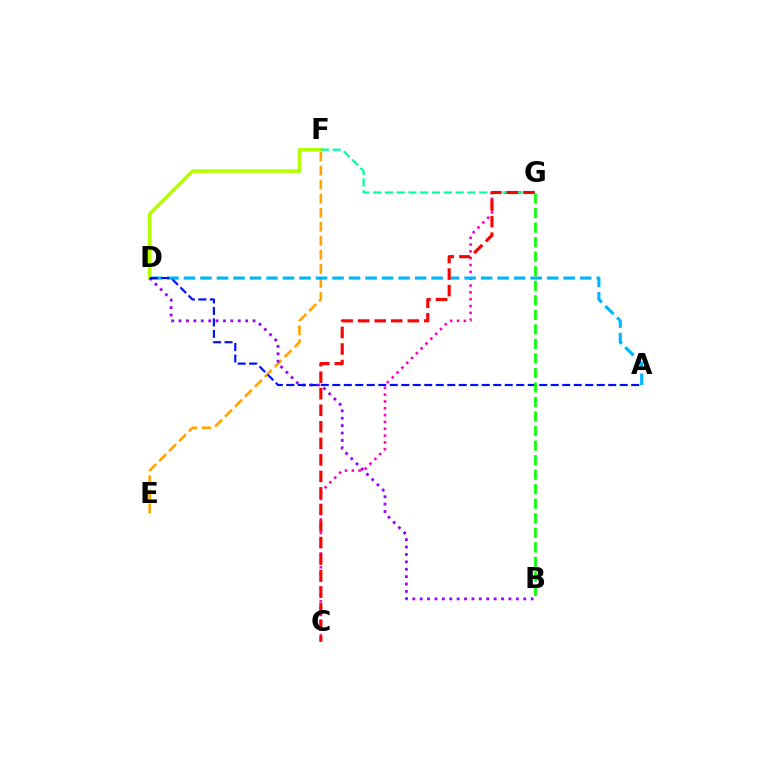{('C', 'G'): [{'color': '#ff00bd', 'line_style': 'dotted', 'thickness': 1.86}, {'color': '#ff0000', 'line_style': 'dashed', 'thickness': 2.25}], ('E', 'F'): [{'color': '#ffa500', 'line_style': 'dashed', 'thickness': 1.91}], ('A', 'D'): [{'color': '#00b5ff', 'line_style': 'dashed', 'thickness': 2.24}, {'color': '#0010ff', 'line_style': 'dashed', 'thickness': 1.56}], ('D', 'F'): [{'color': '#b3ff00', 'line_style': 'solid', 'thickness': 2.55}], ('B', 'D'): [{'color': '#9b00ff', 'line_style': 'dotted', 'thickness': 2.01}], ('F', 'G'): [{'color': '#00ff9d', 'line_style': 'dashed', 'thickness': 1.6}], ('B', 'G'): [{'color': '#08ff00', 'line_style': 'dashed', 'thickness': 1.97}]}